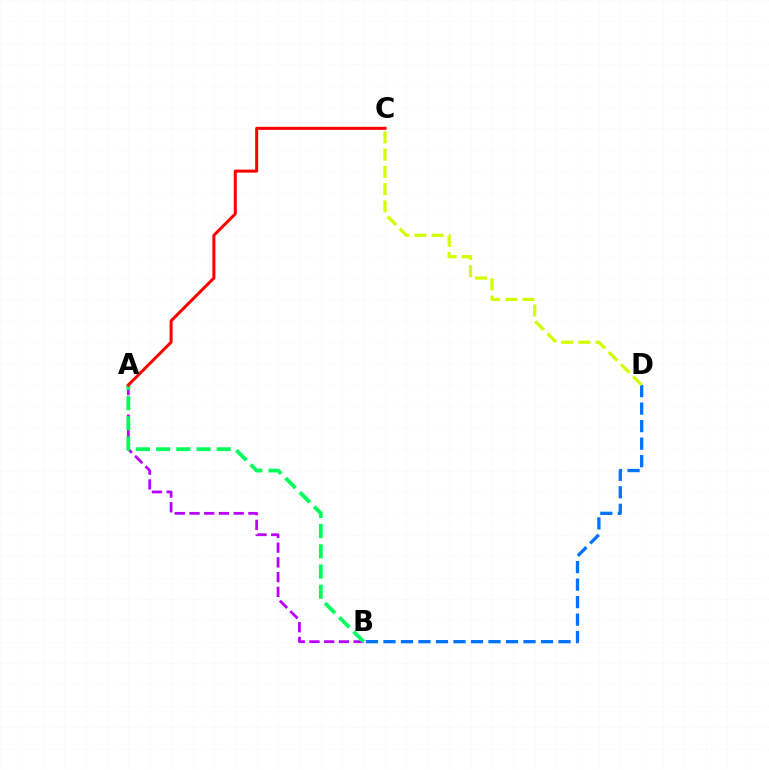{('B', 'D'): [{'color': '#0074ff', 'line_style': 'dashed', 'thickness': 2.38}], ('A', 'B'): [{'color': '#b900ff', 'line_style': 'dashed', 'thickness': 2.0}, {'color': '#00ff5c', 'line_style': 'dashed', 'thickness': 2.74}], ('C', 'D'): [{'color': '#d1ff00', 'line_style': 'dashed', 'thickness': 2.34}], ('A', 'C'): [{'color': '#ff0000', 'line_style': 'solid', 'thickness': 2.17}]}